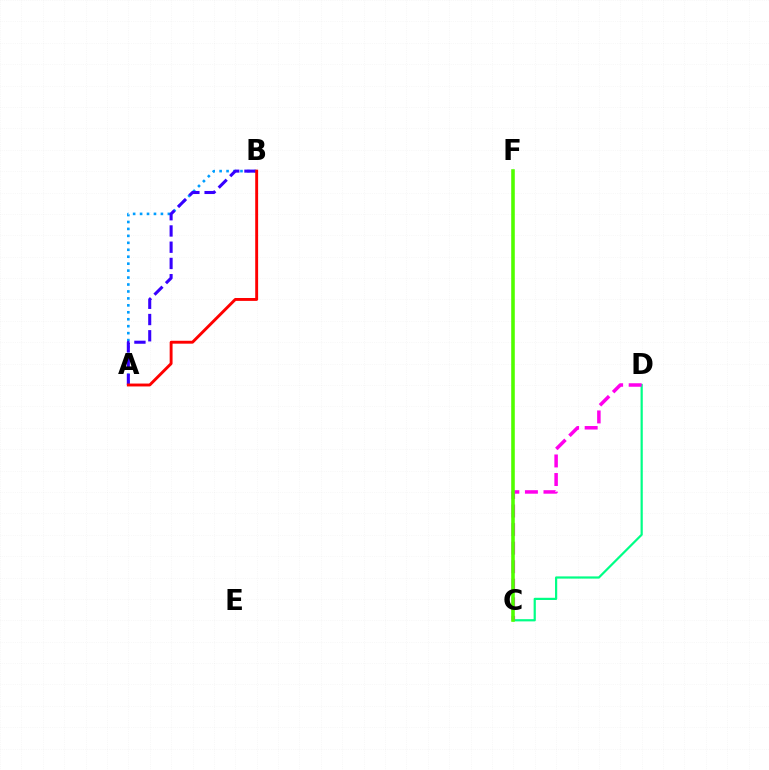{('C', 'F'): [{'color': '#ffd500', 'line_style': 'solid', 'thickness': 1.58}, {'color': '#4fff00', 'line_style': 'solid', 'thickness': 2.56}], ('A', 'B'): [{'color': '#009eff', 'line_style': 'dotted', 'thickness': 1.89}, {'color': '#3700ff', 'line_style': 'dashed', 'thickness': 2.21}, {'color': '#ff0000', 'line_style': 'solid', 'thickness': 2.09}], ('C', 'D'): [{'color': '#00ff86', 'line_style': 'solid', 'thickness': 1.59}, {'color': '#ff00ed', 'line_style': 'dashed', 'thickness': 2.52}]}